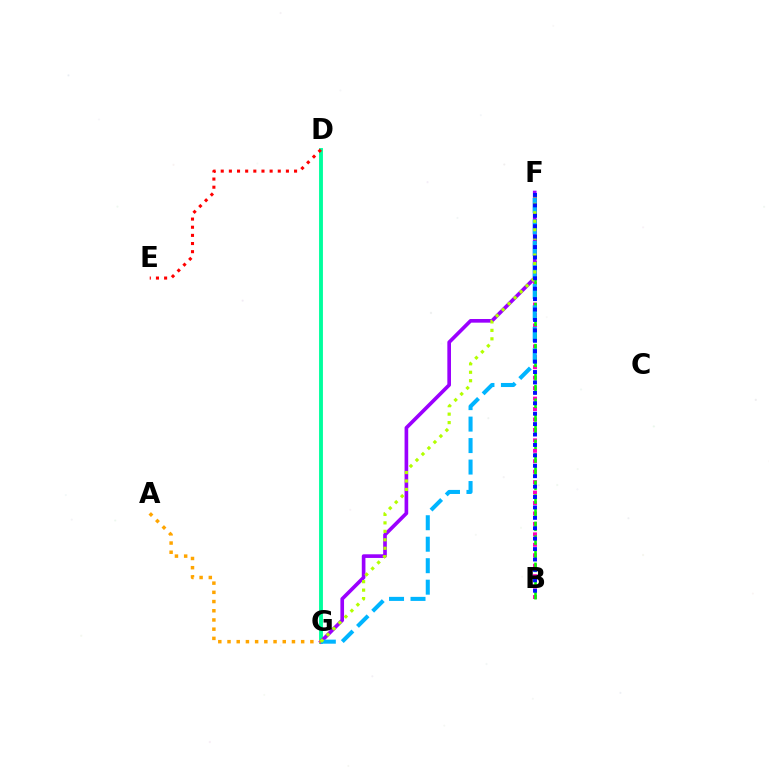{('D', 'G'): [{'color': '#00ff9d', 'line_style': 'solid', 'thickness': 2.78}], ('B', 'F'): [{'color': '#ff00bd', 'line_style': 'dotted', 'thickness': 2.84}, {'color': '#08ff00', 'line_style': 'dashed', 'thickness': 1.86}, {'color': '#0010ff', 'line_style': 'dotted', 'thickness': 2.83}], ('F', 'G'): [{'color': '#9b00ff', 'line_style': 'solid', 'thickness': 2.63}, {'color': '#00b5ff', 'line_style': 'dashed', 'thickness': 2.92}, {'color': '#b3ff00', 'line_style': 'dotted', 'thickness': 2.3}], ('A', 'G'): [{'color': '#ffa500', 'line_style': 'dotted', 'thickness': 2.5}], ('D', 'E'): [{'color': '#ff0000', 'line_style': 'dotted', 'thickness': 2.21}]}